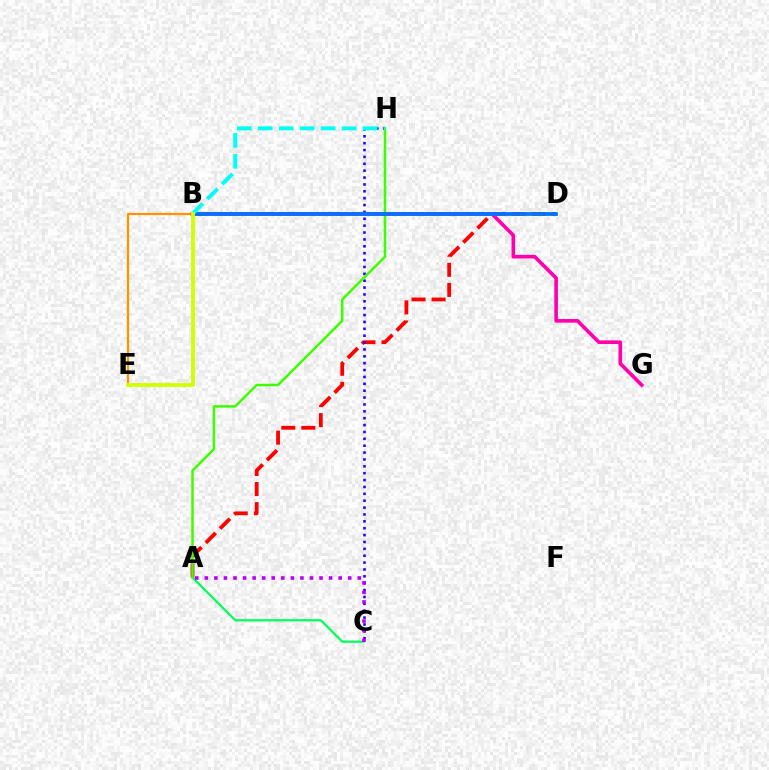{('A', 'D'): [{'color': '#ff0000', 'line_style': 'dashed', 'thickness': 2.73}], ('C', 'H'): [{'color': '#2500ff', 'line_style': 'dotted', 'thickness': 1.87}], ('A', 'C'): [{'color': '#00ff5c', 'line_style': 'solid', 'thickness': 1.6}, {'color': '#b900ff', 'line_style': 'dotted', 'thickness': 2.6}], ('B', 'E'): [{'color': '#ff9400', 'line_style': 'solid', 'thickness': 1.6}, {'color': '#d1ff00', 'line_style': 'solid', 'thickness': 2.76}], ('A', 'H'): [{'color': '#3dff00', 'line_style': 'solid', 'thickness': 1.82}], ('B', 'G'): [{'color': '#ff00ac', 'line_style': 'solid', 'thickness': 2.61}], ('B', 'D'): [{'color': '#0074ff', 'line_style': 'solid', 'thickness': 2.7}], ('B', 'H'): [{'color': '#00fff6', 'line_style': 'dashed', 'thickness': 2.85}]}